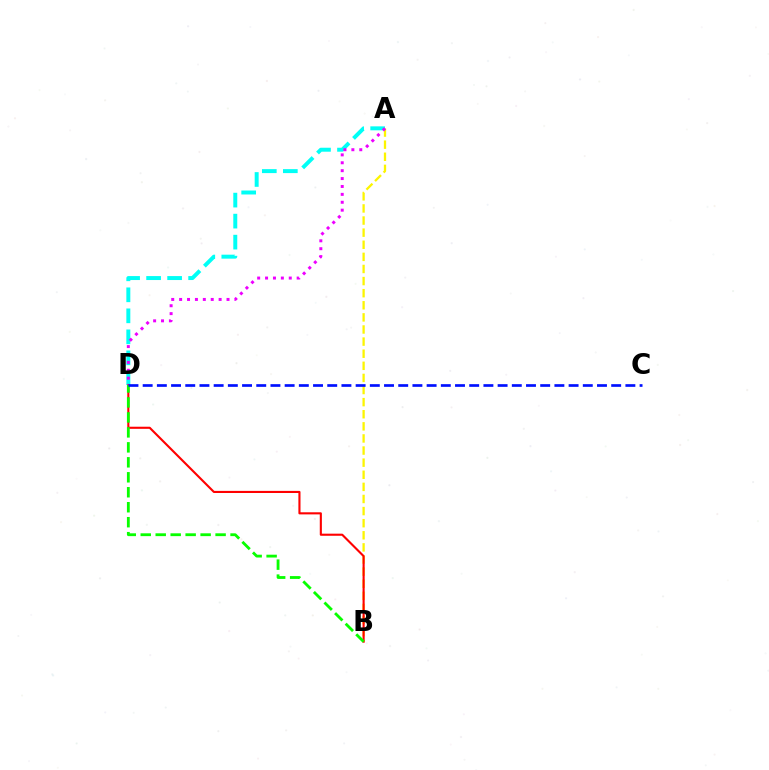{('A', 'B'): [{'color': '#fcf500', 'line_style': 'dashed', 'thickness': 1.64}], ('A', 'D'): [{'color': '#00fff6', 'line_style': 'dashed', 'thickness': 2.85}, {'color': '#ee00ff', 'line_style': 'dotted', 'thickness': 2.15}], ('B', 'D'): [{'color': '#ff0000', 'line_style': 'solid', 'thickness': 1.52}, {'color': '#08ff00', 'line_style': 'dashed', 'thickness': 2.03}], ('C', 'D'): [{'color': '#0010ff', 'line_style': 'dashed', 'thickness': 1.93}]}